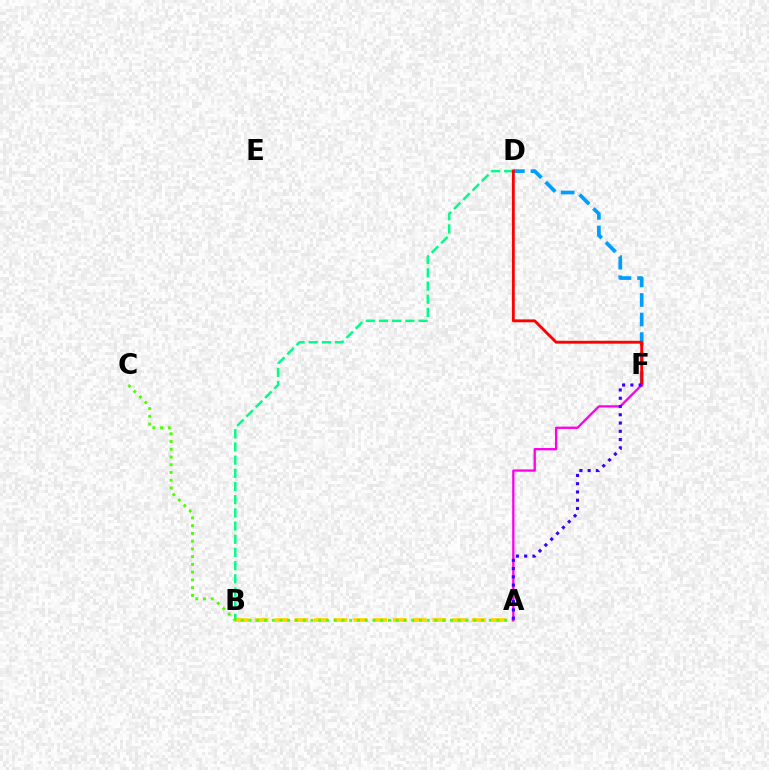{('A', 'B'): [{'color': '#ffd500', 'line_style': 'dashed', 'thickness': 2.68}], ('B', 'D'): [{'color': '#00ff86', 'line_style': 'dashed', 'thickness': 1.79}], ('D', 'F'): [{'color': '#009eff', 'line_style': 'dashed', 'thickness': 2.66}, {'color': '#ff0000', 'line_style': 'solid', 'thickness': 2.06}], ('A', 'C'): [{'color': '#4fff00', 'line_style': 'dotted', 'thickness': 2.11}], ('A', 'F'): [{'color': '#ff00ed', 'line_style': 'solid', 'thickness': 1.67}, {'color': '#3700ff', 'line_style': 'dotted', 'thickness': 2.25}]}